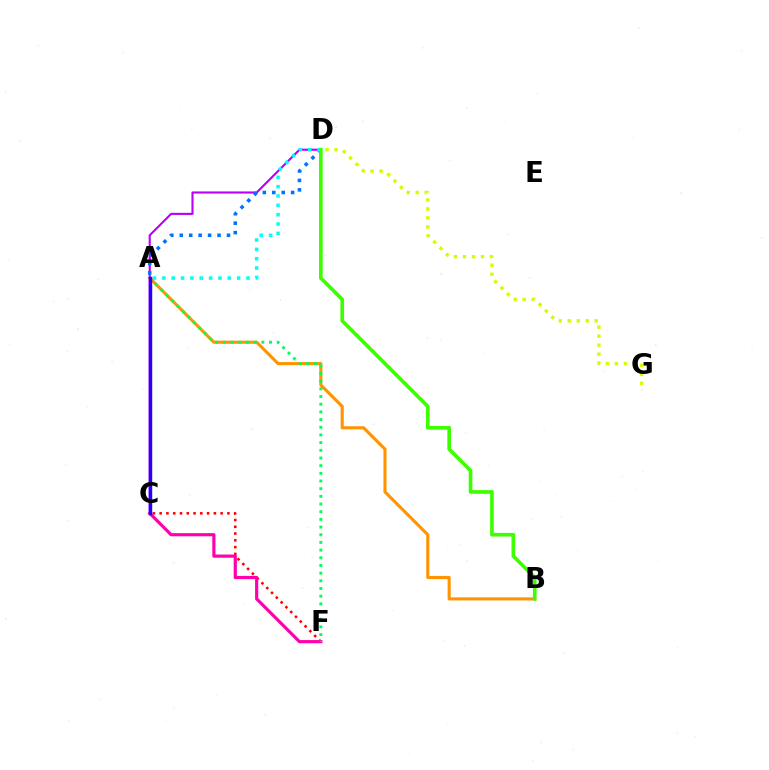{('A', 'B'): [{'color': '#ff9400', 'line_style': 'solid', 'thickness': 2.23}], ('C', 'F'): [{'color': '#ff0000', 'line_style': 'dotted', 'thickness': 1.84}, {'color': '#ff00ac', 'line_style': 'solid', 'thickness': 2.29}], ('C', 'D'): [{'color': '#b900ff', 'line_style': 'solid', 'thickness': 1.53}], ('A', 'D'): [{'color': '#0074ff', 'line_style': 'dotted', 'thickness': 2.57}, {'color': '#00fff6', 'line_style': 'dotted', 'thickness': 2.54}], ('A', 'F'): [{'color': '#00ff5c', 'line_style': 'dotted', 'thickness': 2.09}], ('A', 'C'): [{'color': '#2500ff', 'line_style': 'solid', 'thickness': 2.46}], ('B', 'D'): [{'color': '#3dff00', 'line_style': 'solid', 'thickness': 2.63}], ('D', 'G'): [{'color': '#d1ff00', 'line_style': 'dotted', 'thickness': 2.44}]}